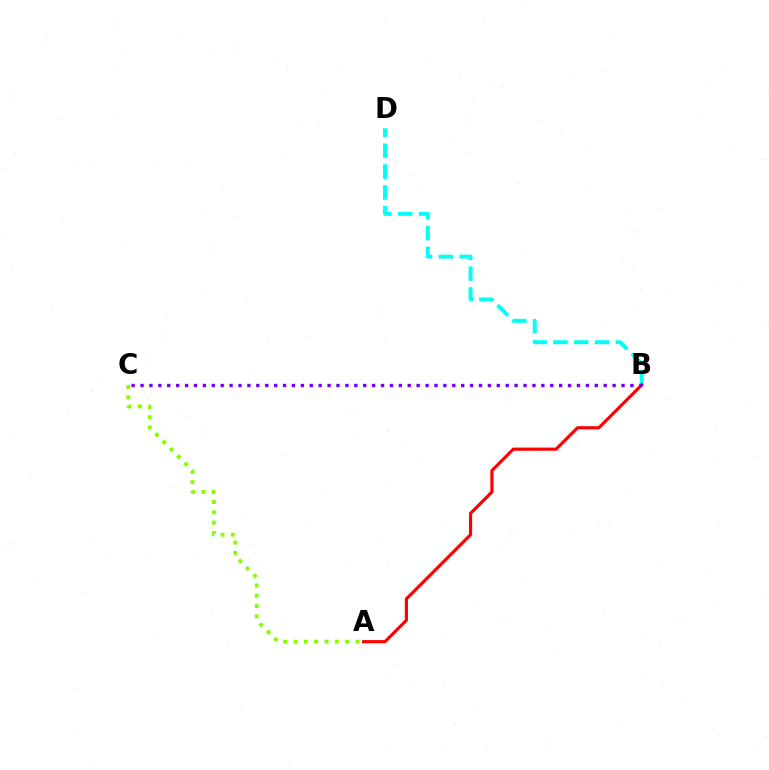{('B', 'D'): [{'color': '#00fff6', 'line_style': 'dashed', 'thickness': 2.83}], ('A', 'C'): [{'color': '#84ff00', 'line_style': 'dotted', 'thickness': 2.81}], ('A', 'B'): [{'color': '#ff0000', 'line_style': 'solid', 'thickness': 2.27}], ('B', 'C'): [{'color': '#7200ff', 'line_style': 'dotted', 'thickness': 2.42}]}